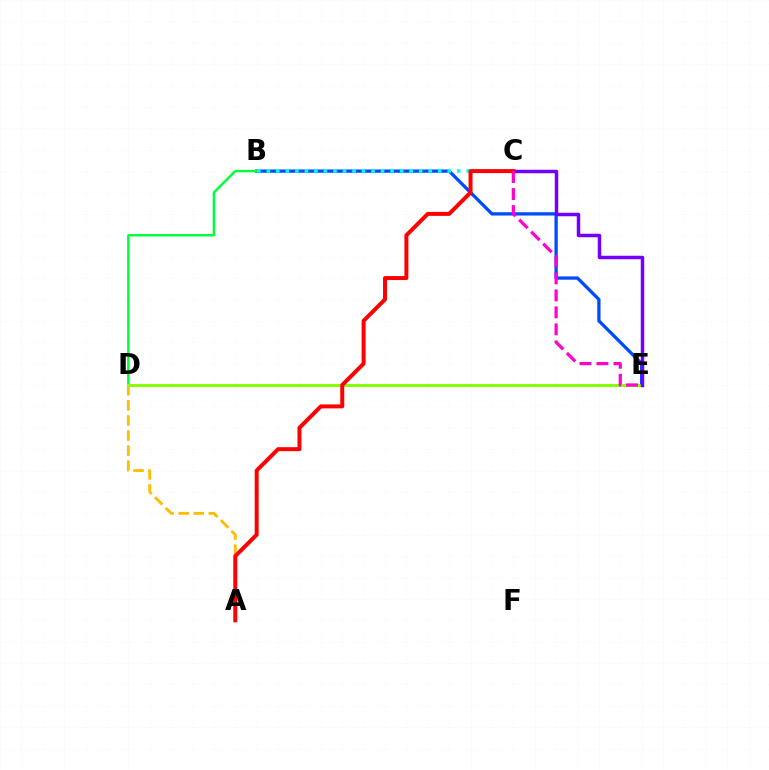{('B', 'E'): [{'color': '#004bff', 'line_style': 'solid', 'thickness': 2.37}], ('A', 'D'): [{'color': '#ffbd00', 'line_style': 'dashed', 'thickness': 2.05}], ('B', 'D'): [{'color': '#00ff39', 'line_style': 'solid', 'thickness': 1.77}], ('B', 'C'): [{'color': '#00fff6', 'line_style': 'dotted', 'thickness': 2.59}], ('D', 'E'): [{'color': '#84ff00', 'line_style': 'solid', 'thickness': 2.12}], ('C', 'E'): [{'color': '#7200ff', 'line_style': 'solid', 'thickness': 2.51}, {'color': '#ff00cf', 'line_style': 'dashed', 'thickness': 2.31}], ('A', 'C'): [{'color': '#ff0000', 'line_style': 'solid', 'thickness': 2.86}]}